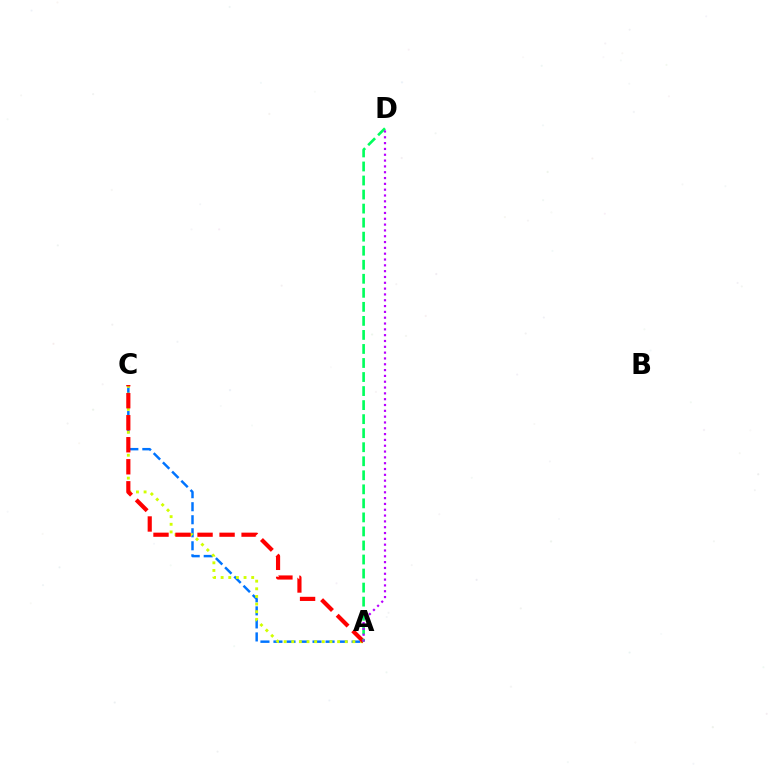{('A', 'C'): [{'color': '#0074ff', 'line_style': 'dashed', 'thickness': 1.77}, {'color': '#d1ff00', 'line_style': 'dotted', 'thickness': 2.08}, {'color': '#ff0000', 'line_style': 'dashed', 'thickness': 2.99}], ('A', 'D'): [{'color': '#00ff5c', 'line_style': 'dashed', 'thickness': 1.91}, {'color': '#b900ff', 'line_style': 'dotted', 'thickness': 1.58}]}